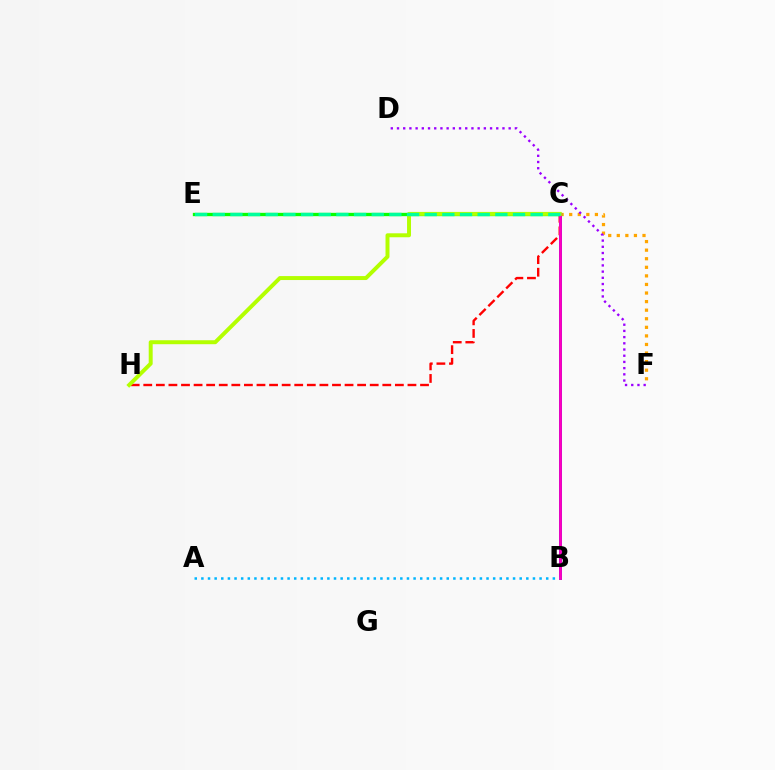{('C', 'F'): [{'color': '#ffa500', 'line_style': 'dotted', 'thickness': 2.33}], ('B', 'C'): [{'color': '#0010ff', 'line_style': 'solid', 'thickness': 2.03}, {'color': '#ff00bd', 'line_style': 'solid', 'thickness': 2.0}], ('C', 'H'): [{'color': '#ff0000', 'line_style': 'dashed', 'thickness': 1.71}, {'color': '#b3ff00', 'line_style': 'solid', 'thickness': 2.85}], ('C', 'E'): [{'color': '#08ff00', 'line_style': 'solid', 'thickness': 2.4}, {'color': '#00ff9d', 'line_style': 'dashed', 'thickness': 2.4}], ('A', 'B'): [{'color': '#00b5ff', 'line_style': 'dotted', 'thickness': 1.8}], ('D', 'F'): [{'color': '#9b00ff', 'line_style': 'dotted', 'thickness': 1.69}]}